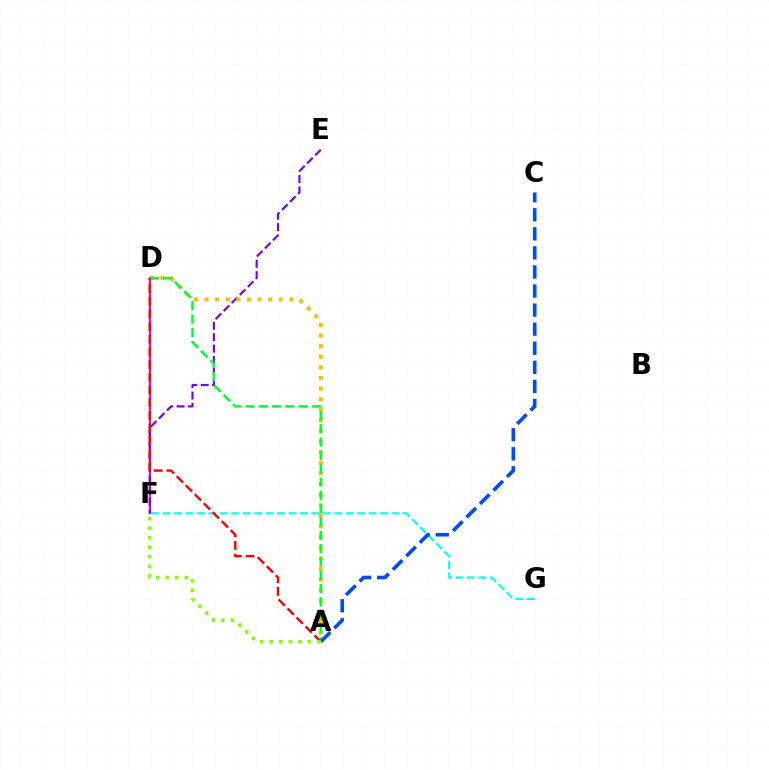{('D', 'F'): [{'color': '#ff00cf', 'line_style': 'solid', 'thickness': 1.6}], ('F', 'G'): [{'color': '#00fff6', 'line_style': 'dashed', 'thickness': 1.55}], ('E', 'F'): [{'color': '#7200ff', 'line_style': 'dashed', 'thickness': 1.55}], ('A', 'D'): [{'color': '#ffbd00', 'line_style': 'dotted', 'thickness': 2.88}, {'color': '#00ff39', 'line_style': 'dashed', 'thickness': 1.81}, {'color': '#ff0000', 'line_style': 'dashed', 'thickness': 1.73}], ('A', 'C'): [{'color': '#004bff', 'line_style': 'dashed', 'thickness': 2.59}], ('A', 'F'): [{'color': '#84ff00', 'line_style': 'dotted', 'thickness': 2.59}]}